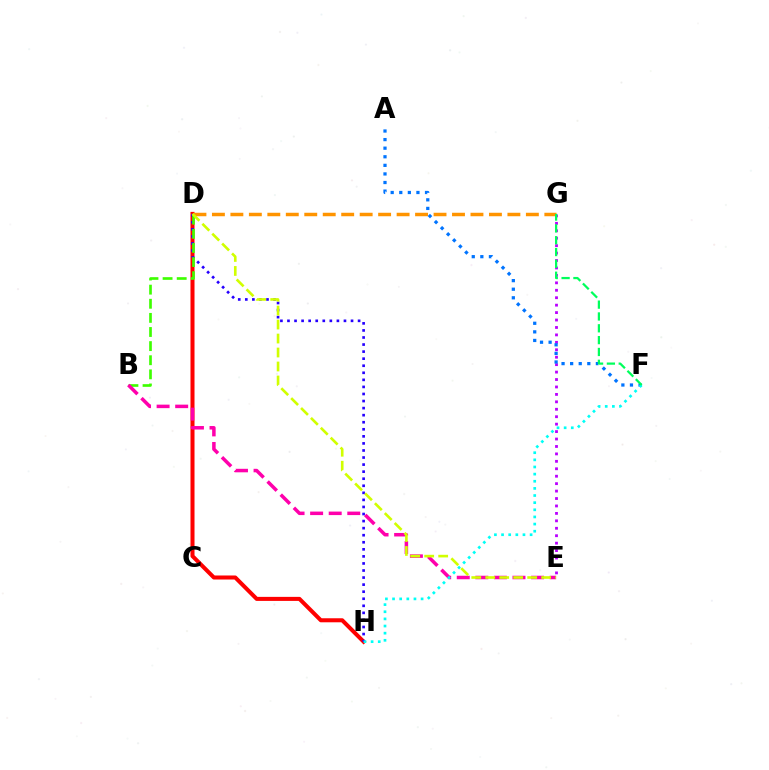{('E', 'G'): [{'color': '#b900ff', 'line_style': 'dotted', 'thickness': 2.02}], ('D', 'H'): [{'color': '#ff0000', 'line_style': 'solid', 'thickness': 2.9}, {'color': '#2500ff', 'line_style': 'dotted', 'thickness': 1.92}], ('D', 'G'): [{'color': '#ff9400', 'line_style': 'dashed', 'thickness': 2.51}], ('B', 'D'): [{'color': '#3dff00', 'line_style': 'dashed', 'thickness': 1.92}], ('A', 'F'): [{'color': '#0074ff', 'line_style': 'dotted', 'thickness': 2.33}], ('B', 'E'): [{'color': '#ff00ac', 'line_style': 'dashed', 'thickness': 2.52}], ('D', 'E'): [{'color': '#d1ff00', 'line_style': 'dashed', 'thickness': 1.9}], ('F', 'H'): [{'color': '#00fff6', 'line_style': 'dotted', 'thickness': 1.94}], ('F', 'G'): [{'color': '#00ff5c', 'line_style': 'dashed', 'thickness': 1.61}]}